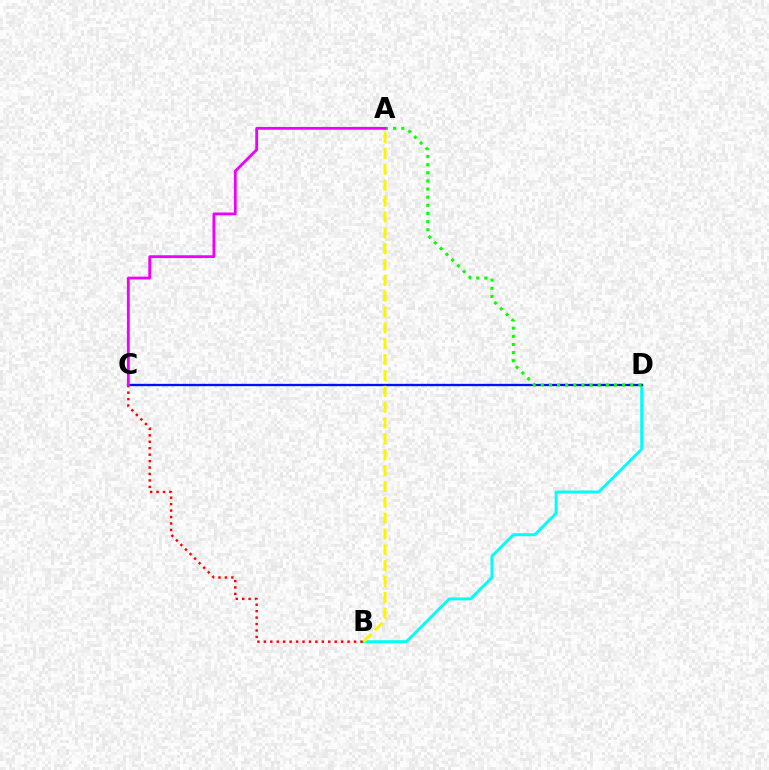{('B', 'D'): [{'color': '#00fff6', 'line_style': 'solid', 'thickness': 2.1}], ('B', 'C'): [{'color': '#ff0000', 'line_style': 'dotted', 'thickness': 1.75}], ('C', 'D'): [{'color': '#0010ff', 'line_style': 'solid', 'thickness': 1.67}], ('A', 'D'): [{'color': '#08ff00', 'line_style': 'dotted', 'thickness': 2.21}], ('A', 'C'): [{'color': '#ee00ff', 'line_style': 'solid', 'thickness': 2.02}], ('A', 'B'): [{'color': '#fcf500', 'line_style': 'dashed', 'thickness': 2.15}]}